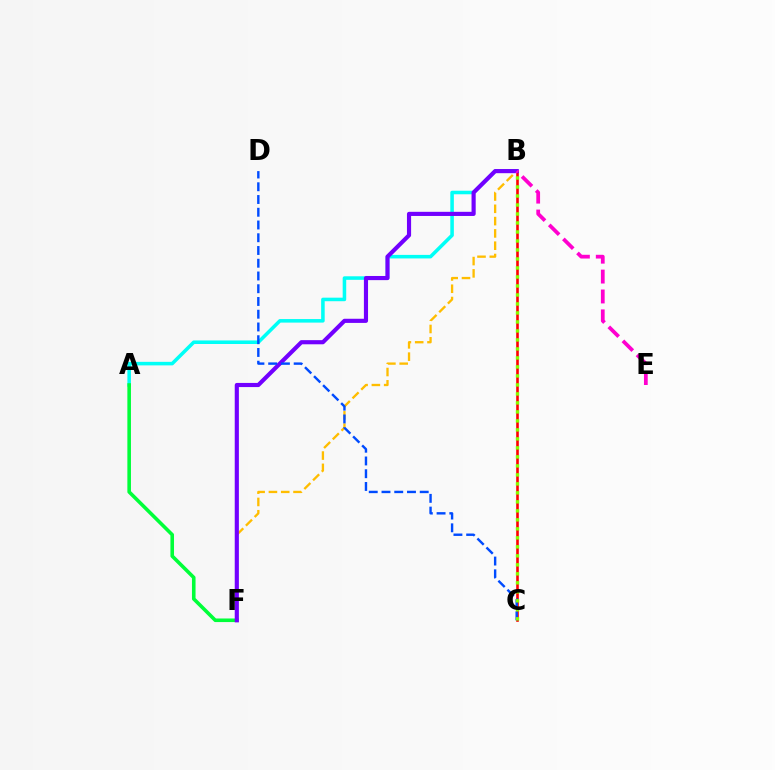{('B', 'C'): [{'color': '#ff0000', 'line_style': 'solid', 'thickness': 1.89}, {'color': '#84ff00', 'line_style': 'dotted', 'thickness': 2.44}], ('A', 'B'): [{'color': '#00fff6', 'line_style': 'solid', 'thickness': 2.55}], ('B', 'F'): [{'color': '#ffbd00', 'line_style': 'dashed', 'thickness': 1.67}, {'color': '#7200ff', 'line_style': 'solid', 'thickness': 2.98}], ('A', 'F'): [{'color': '#00ff39', 'line_style': 'solid', 'thickness': 2.58}], ('C', 'D'): [{'color': '#004bff', 'line_style': 'dashed', 'thickness': 1.73}], ('B', 'E'): [{'color': '#ff00cf', 'line_style': 'dashed', 'thickness': 2.7}]}